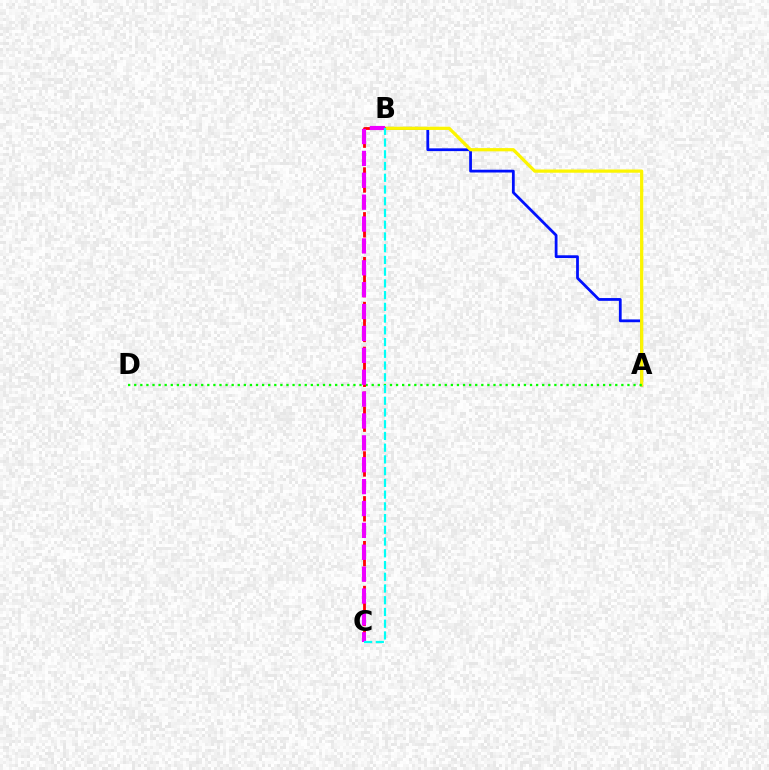{('A', 'B'): [{'color': '#0010ff', 'line_style': 'solid', 'thickness': 2.0}, {'color': '#fcf500', 'line_style': 'solid', 'thickness': 2.33}], ('A', 'D'): [{'color': '#08ff00', 'line_style': 'dotted', 'thickness': 1.65}], ('B', 'C'): [{'color': '#ff0000', 'line_style': 'dashed', 'thickness': 2.03}, {'color': '#ee00ff', 'line_style': 'dashed', 'thickness': 2.97}, {'color': '#00fff6', 'line_style': 'dashed', 'thickness': 1.59}]}